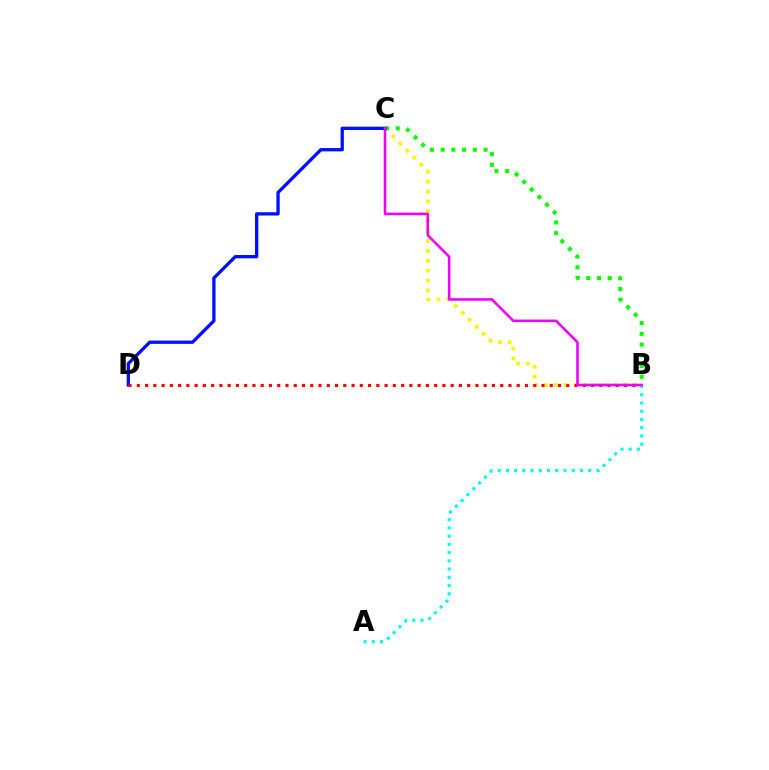{('B', 'C'): [{'color': '#fcf500', 'line_style': 'dotted', 'thickness': 2.69}, {'color': '#08ff00', 'line_style': 'dotted', 'thickness': 2.92}, {'color': '#ee00ff', 'line_style': 'solid', 'thickness': 1.86}], ('C', 'D'): [{'color': '#0010ff', 'line_style': 'solid', 'thickness': 2.38}], ('B', 'D'): [{'color': '#ff0000', 'line_style': 'dotted', 'thickness': 2.24}], ('A', 'B'): [{'color': '#00fff6', 'line_style': 'dotted', 'thickness': 2.24}]}